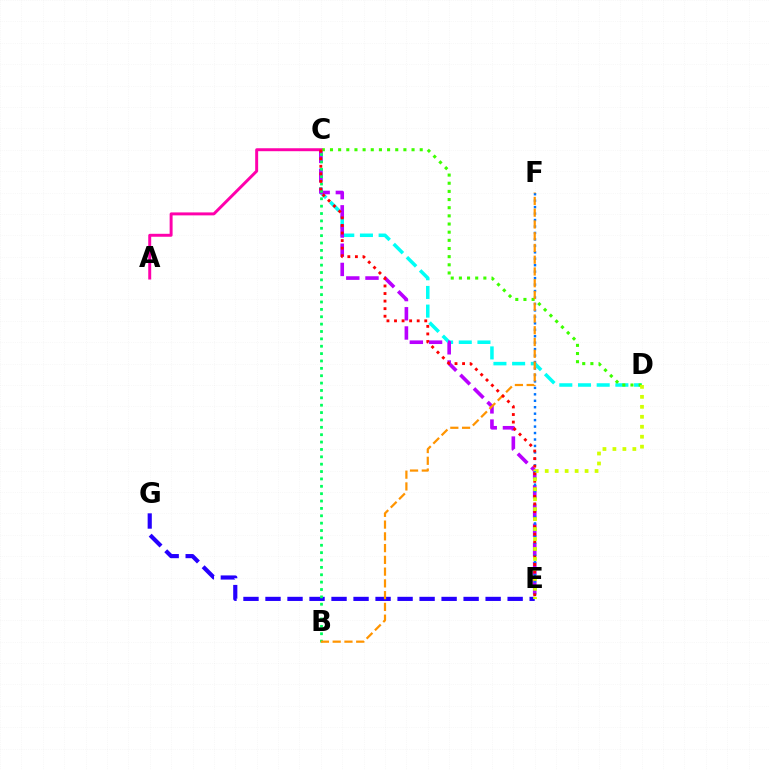{('E', 'G'): [{'color': '#2500ff', 'line_style': 'dashed', 'thickness': 2.99}], ('C', 'D'): [{'color': '#00fff6', 'line_style': 'dashed', 'thickness': 2.54}, {'color': '#3dff00', 'line_style': 'dotted', 'thickness': 2.22}], ('C', 'E'): [{'color': '#b900ff', 'line_style': 'dashed', 'thickness': 2.61}, {'color': '#ff0000', 'line_style': 'dotted', 'thickness': 2.05}], ('E', 'F'): [{'color': '#0074ff', 'line_style': 'dotted', 'thickness': 1.75}], ('B', 'C'): [{'color': '#00ff5c', 'line_style': 'dotted', 'thickness': 2.0}], ('B', 'F'): [{'color': '#ff9400', 'line_style': 'dashed', 'thickness': 1.6}], ('A', 'C'): [{'color': '#ff00ac', 'line_style': 'solid', 'thickness': 2.13}], ('D', 'E'): [{'color': '#d1ff00', 'line_style': 'dotted', 'thickness': 2.71}]}